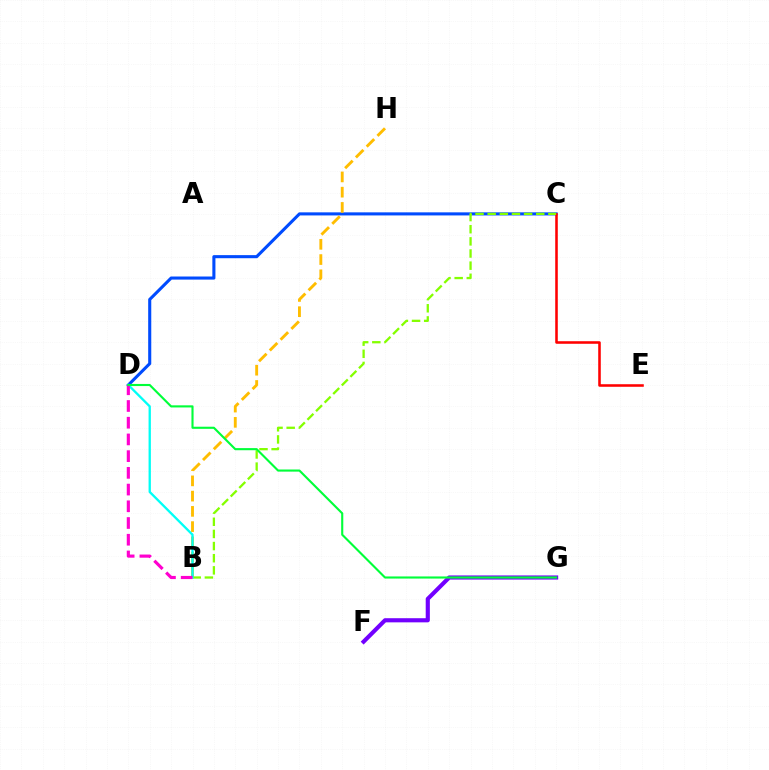{('F', 'G'): [{'color': '#7200ff', 'line_style': 'solid', 'thickness': 2.98}], ('C', 'D'): [{'color': '#004bff', 'line_style': 'solid', 'thickness': 2.22}], ('C', 'E'): [{'color': '#ff0000', 'line_style': 'solid', 'thickness': 1.85}], ('B', 'H'): [{'color': '#ffbd00', 'line_style': 'dashed', 'thickness': 2.07}], ('B', 'C'): [{'color': '#84ff00', 'line_style': 'dashed', 'thickness': 1.65}], ('B', 'D'): [{'color': '#00fff6', 'line_style': 'solid', 'thickness': 1.67}, {'color': '#ff00cf', 'line_style': 'dashed', 'thickness': 2.27}], ('D', 'G'): [{'color': '#00ff39', 'line_style': 'solid', 'thickness': 1.53}]}